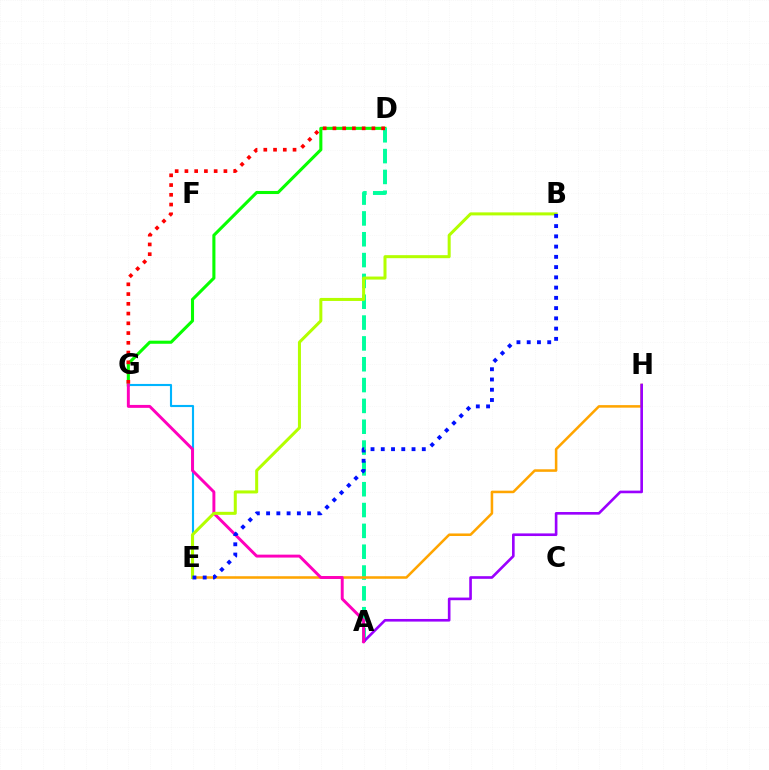{('D', 'G'): [{'color': '#08ff00', 'line_style': 'solid', 'thickness': 2.22}, {'color': '#ff0000', 'line_style': 'dotted', 'thickness': 2.65}], ('A', 'D'): [{'color': '#00ff9d', 'line_style': 'dashed', 'thickness': 2.83}], ('E', 'H'): [{'color': '#ffa500', 'line_style': 'solid', 'thickness': 1.83}], ('A', 'H'): [{'color': '#9b00ff', 'line_style': 'solid', 'thickness': 1.9}], ('E', 'G'): [{'color': '#00b5ff', 'line_style': 'solid', 'thickness': 1.53}], ('A', 'G'): [{'color': '#ff00bd', 'line_style': 'solid', 'thickness': 2.11}], ('B', 'E'): [{'color': '#b3ff00', 'line_style': 'solid', 'thickness': 2.18}, {'color': '#0010ff', 'line_style': 'dotted', 'thickness': 2.79}]}